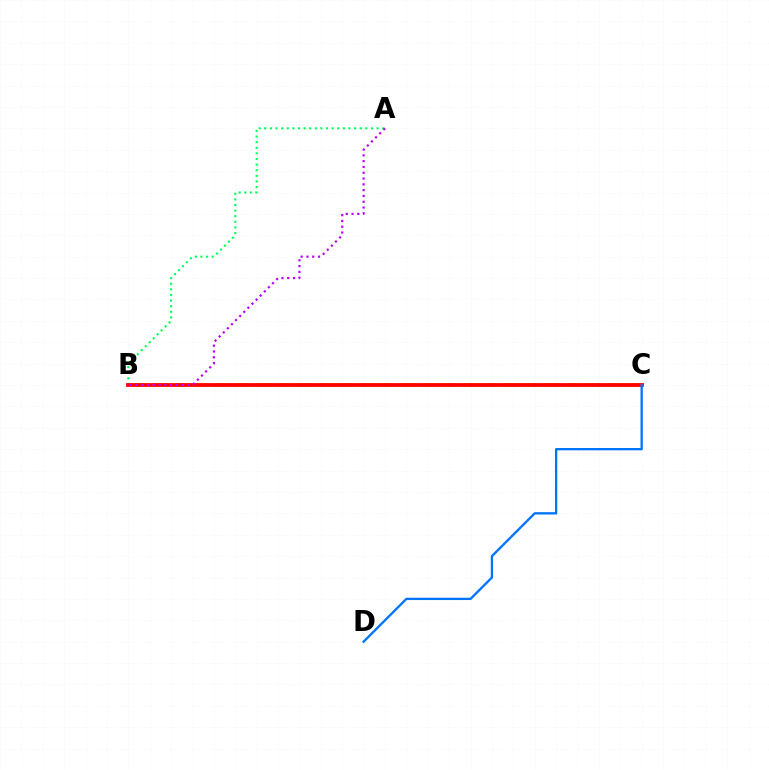{('B', 'C'): [{'color': '#d1ff00', 'line_style': 'dashed', 'thickness': 2.8}, {'color': '#ff0000', 'line_style': 'solid', 'thickness': 2.72}], ('A', 'B'): [{'color': '#00ff5c', 'line_style': 'dotted', 'thickness': 1.53}, {'color': '#b900ff', 'line_style': 'dotted', 'thickness': 1.58}], ('C', 'D'): [{'color': '#0074ff', 'line_style': 'solid', 'thickness': 1.66}]}